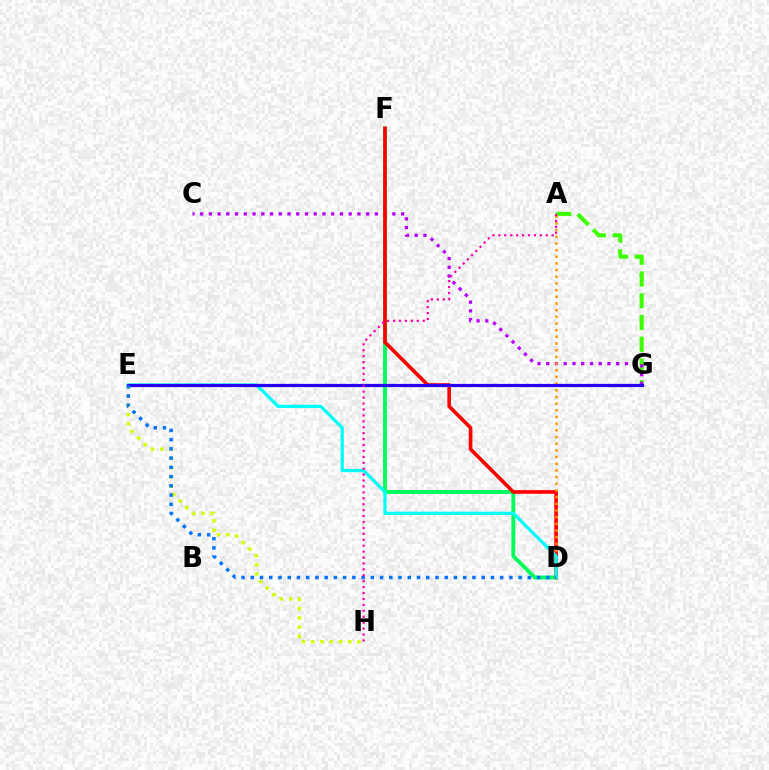{('D', 'F'): [{'color': '#00ff5c', 'line_style': 'solid', 'thickness': 2.78}, {'color': '#ff0000', 'line_style': 'solid', 'thickness': 2.61}], ('A', 'G'): [{'color': '#3dff00', 'line_style': 'dashed', 'thickness': 2.96}], ('C', 'G'): [{'color': '#b900ff', 'line_style': 'dotted', 'thickness': 2.37}], ('E', 'H'): [{'color': '#d1ff00', 'line_style': 'dotted', 'thickness': 2.52}], ('A', 'D'): [{'color': '#ff9400', 'line_style': 'dotted', 'thickness': 1.81}], ('D', 'E'): [{'color': '#00fff6', 'line_style': 'solid', 'thickness': 2.35}, {'color': '#0074ff', 'line_style': 'dotted', 'thickness': 2.51}], ('E', 'G'): [{'color': '#2500ff', 'line_style': 'solid', 'thickness': 2.31}], ('A', 'H'): [{'color': '#ff00ac', 'line_style': 'dotted', 'thickness': 1.61}]}